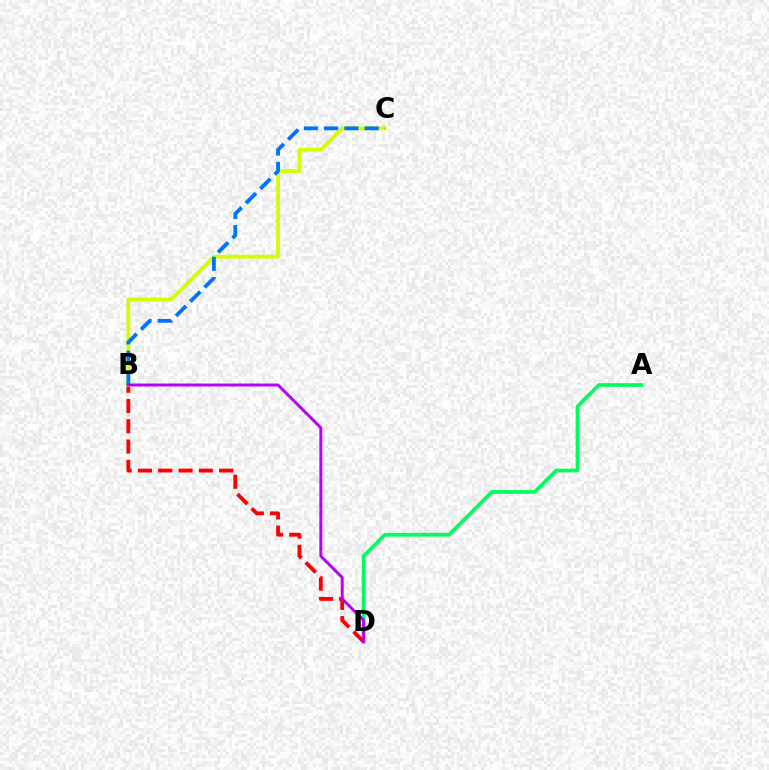{('A', 'D'): [{'color': '#00ff5c', 'line_style': 'solid', 'thickness': 2.69}], ('B', 'D'): [{'color': '#ff0000', 'line_style': 'dashed', 'thickness': 2.76}, {'color': '#b900ff', 'line_style': 'solid', 'thickness': 2.12}], ('B', 'C'): [{'color': '#d1ff00', 'line_style': 'solid', 'thickness': 2.72}, {'color': '#0074ff', 'line_style': 'dashed', 'thickness': 2.75}]}